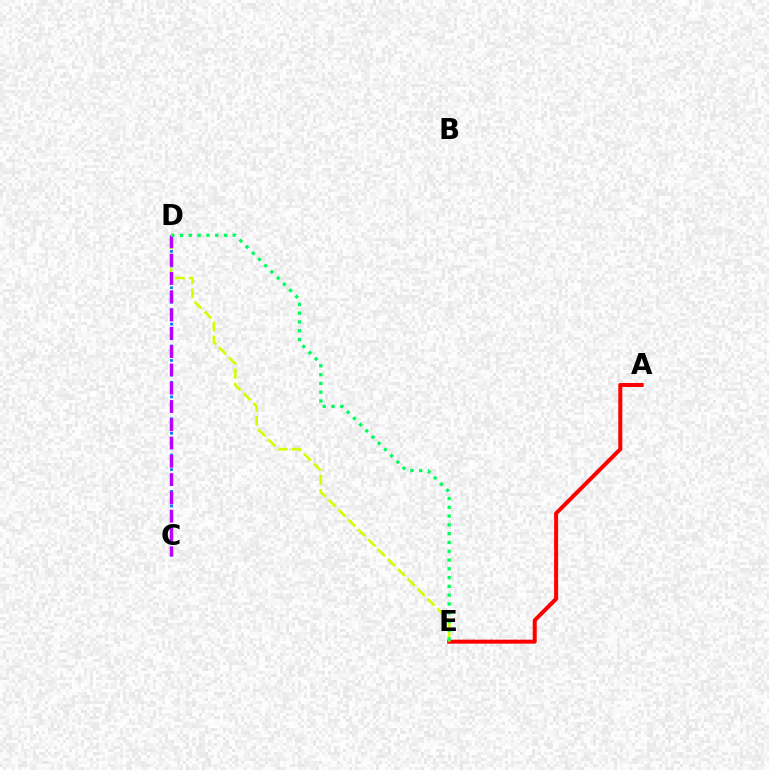{('A', 'E'): [{'color': '#ff0000', 'line_style': 'solid', 'thickness': 2.88}], ('C', 'D'): [{'color': '#0074ff', 'line_style': 'dotted', 'thickness': 1.98}, {'color': '#b900ff', 'line_style': 'dashed', 'thickness': 2.48}], ('D', 'E'): [{'color': '#d1ff00', 'line_style': 'dashed', 'thickness': 1.9}, {'color': '#00ff5c', 'line_style': 'dotted', 'thickness': 2.39}]}